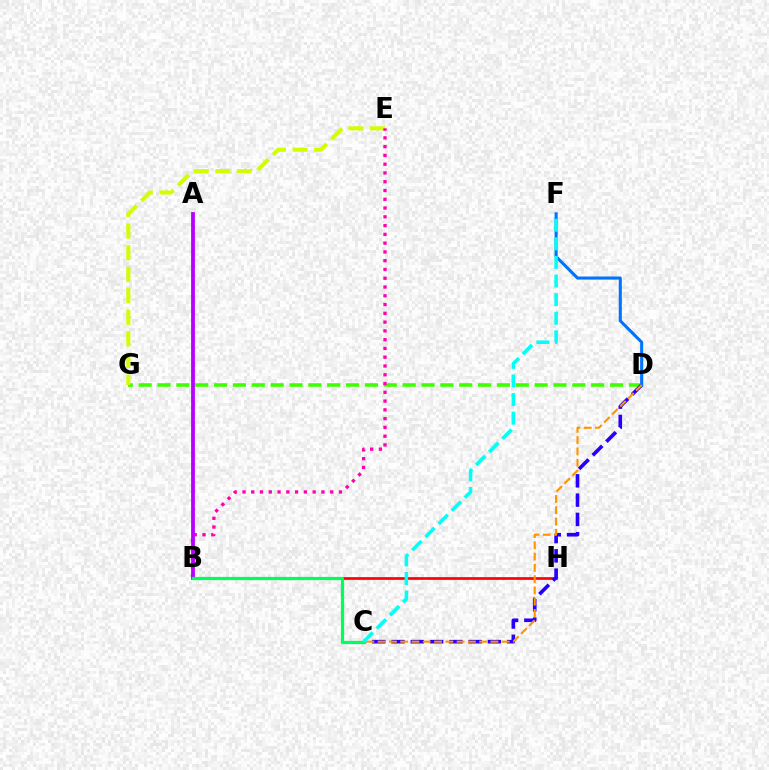{('D', 'G'): [{'color': '#3dff00', 'line_style': 'dashed', 'thickness': 2.56}], ('B', 'H'): [{'color': '#ff0000', 'line_style': 'solid', 'thickness': 1.94}], ('E', 'G'): [{'color': '#d1ff00', 'line_style': 'dashed', 'thickness': 2.93}], ('C', 'D'): [{'color': '#2500ff', 'line_style': 'dashed', 'thickness': 2.62}, {'color': '#ff9400', 'line_style': 'dashed', 'thickness': 1.53}], ('D', 'F'): [{'color': '#0074ff', 'line_style': 'solid', 'thickness': 2.22}], ('B', 'E'): [{'color': '#ff00ac', 'line_style': 'dotted', 'thickness': 2.38}], ('A', 'B'): [{'color': '#b900ff', 'line_style': 'solid', 'thickness': 2.74}], ('B', 'C'): [{'color': '#00ff5c', 'line_style': 'solid', 'thickness': 2.32}], ('C', 'F'): [{'color': '#00fff6', 'line_style': 'dashed', 'thickness': 2.53}]}